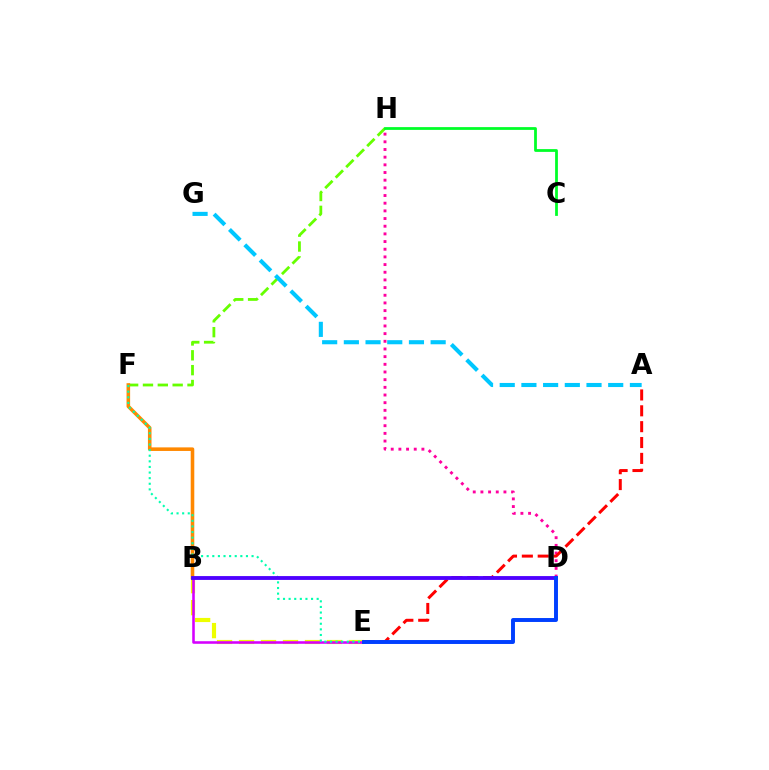{('D', 'H'): [{'color': '#ff00a0', 'line_style': 'dotted', 'thickness': 2.08}], ('F', 'H'): [{'color': '#66ff00', 'line_style': 'dashed', 'thickness': 2.02}], ('B', 'E'): [{'color': '#eeff00', 'line_style': 'dashed', 'thickness': 2.99}, {'color': '#d600ff', 'line_style': 'solid', 'thickness': 1.85}], ('A', 'G'): [{'color': '#00c7ff', 'line_style': 'dashed', 'thickness': 2.95}], ('A', 'E'): [{'color': '#ff0000', 'line_style': 'dashed', 'thickness': 2.15}], ('C', 'H'): [{'color': '#00ff27', 'line_style': 'solid', 'thickness': 2.0}], ('B', 'F'): [{'color': '#ff8800', 'line_style': 'solid', 'thickness': 2.57}], ('E', 'F'): [{'color': '#00ffaf', 'line_style': 'dotted', 'thickness': 1.52}], ('B', 'D'): [{'color': '#4f00ff', 'line_style': 'solid', 'thickness': 2.77}], ('D', 'E'): [{'color': '#003fff', 'line_style': 'solid', 'thickness': 2.83}]}